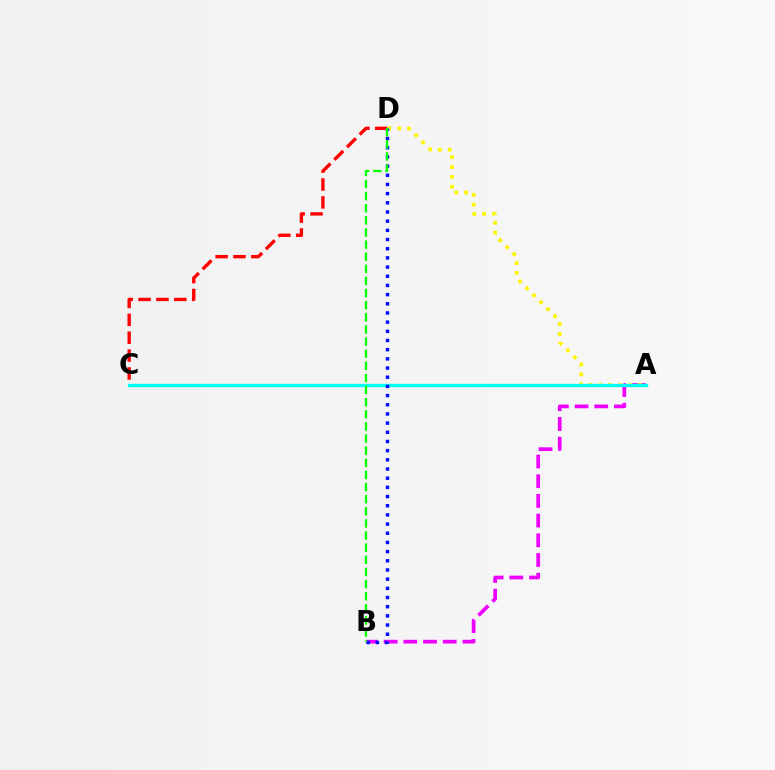{('C', 'D'): [{'color': '#ff0000', 'line_style': 'dashed', 'thickness': 2.43}], ('A', 'B'): [{'color': '#ee00ff', 'line_style': 'dashed', 'thickness': 2.68}], ('A', 'D'): [{'color': '#fcf500', 'line_style': 'dotted', 'thickness': 2.68}], ('A', 'C'): [{'color': '#00fff6', 'line_style': 'solid', 'thickness': 2.4}], ('B', 'D'): [{'color': '#0010ff', 'line_style': 'dotted', 'thickness': 2.49}, {'color': '#08ff00', 'line_style': 'dashed', 'thickness': 1.65}]}